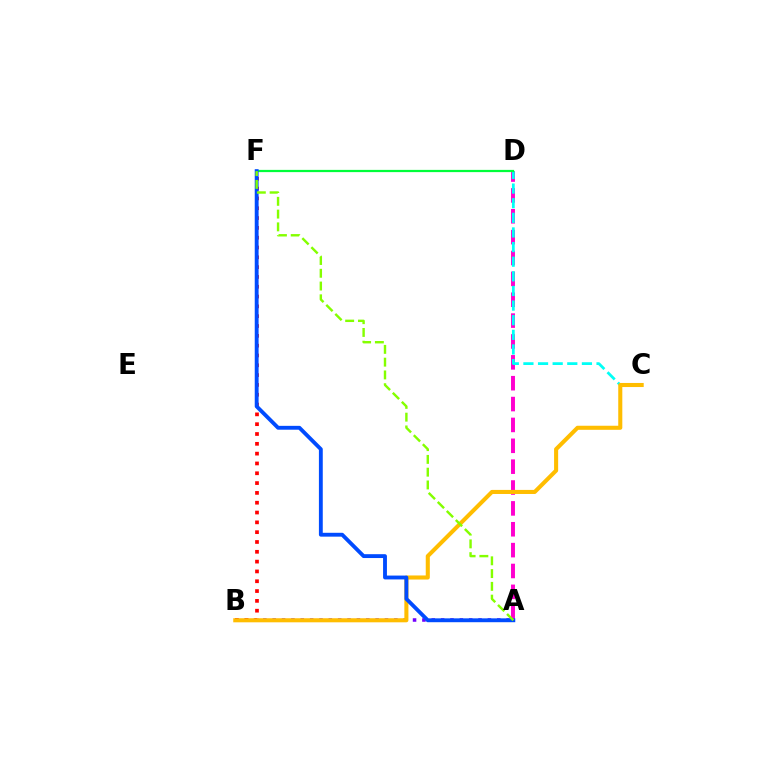{('A', 'D'): [{'color': '#ff00cf', 'line_style': 'dashed', 'thickness': 2.83}], ('C', 'D'): [{'color': '#00fff6', 'line_style': 'dashed', 'thickness': 1.99}], ('A', 'B'): [{'color': '#7200ff', 'line_style': 'dotted', 'thickness': 2.54}], ('D', 'F'): [{'color': '#00ff39', 'line_style': 'solid', 'thickness': 1.61}], ('B', 'F'): [{'color': '#ff0000', 'line_style': 'dotted', 'thickness': 2.67}], ('B', 'C'): [{'color': '#ffbd00', 'line_style': 'solid', 'thickness': 2.93}], ('A', 'F'): [{'color': '#004bff', 'line_style': 'solid', 'thickness': 2.78}, {'color': '#84ff00', 'line_style': 'dashed', 'thickness': 1.74}]}